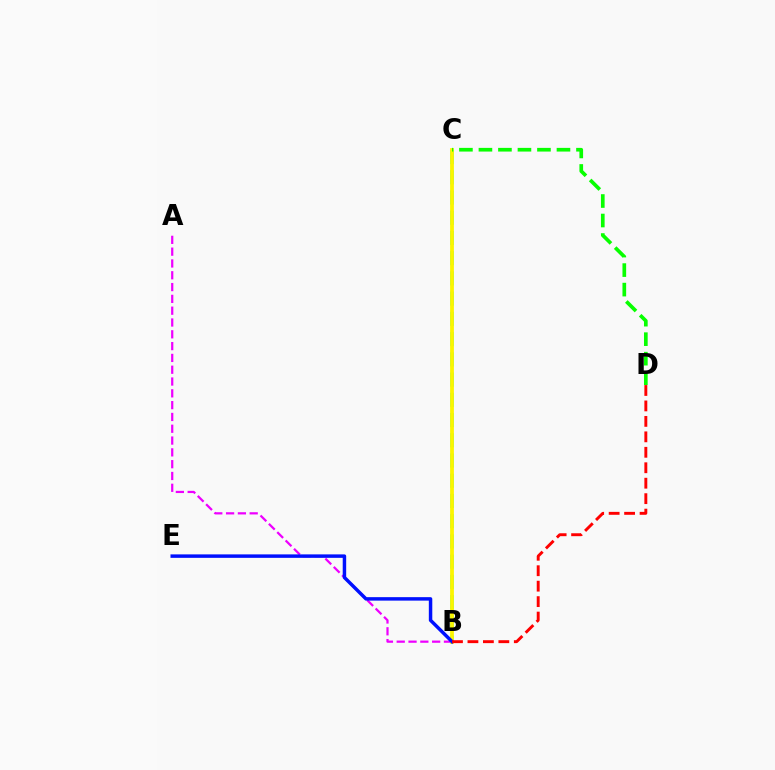{('B', 'C'): [{'color': '#00fff6', 'line_style': 'dashed', 'thickness': 2.75}, {'color': '#fcf500', 'line_style': 'solid', 'thickness': 2.72}], ('A', 'B'): [{'color': '#ee00ff', 'line_style': 'dashed', 'thickness': 1.6}], ('C', 'D'): [{'color': '#08ff00', 'line_style': 'dashed', 'thickness': 2.65}], ('B', 'E'): [{'color': '#0010ff', 'line_style': 'solid', 'thickness': 2.49}], ('B', 'D'): [{'color': '#ff0000', 'line_style': 'dashed', 'thickness': 2.1}]}